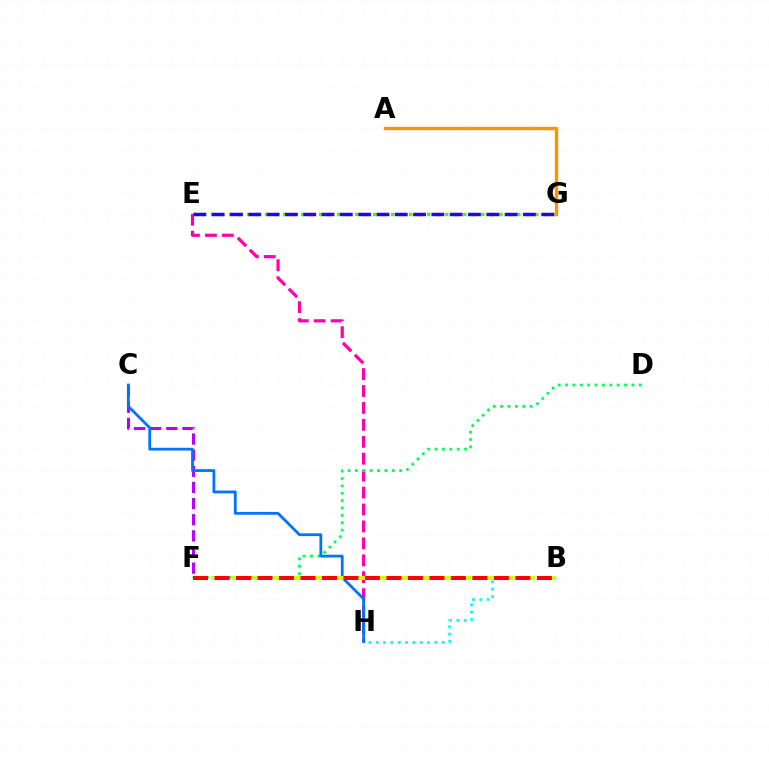{('E', 'G'): [{'color': '#3dff00', 'line_style': 'dotted', 'thickness': 2.45}, {'color': '#2500ff', 'line_style': 'dashed', 'thickness': 2.49}], ('E', 'H'): [{'color': '#ff00ac', 'line_style': 'dashed', 'thickness': 2.3}], ('C', 'F'): [{'color': '#b900ff', 'line_style': 'dashed', 'thickness': 2.19}], ('A', 'G'): [{'color': '#ff9400', 'line_style': 'solid', 'thickness': 2.44}], ('B', 'H'): [{'color': '#00fff6', 'line_style': 'dotted', 'thickness': 1.99}], ('D', 'F'): [{'color': '#00ff5c', 'line_style': 'dotted', 'thickness': 2.0}], ('C', 'H'): [{'color': '#0074ff', 'line_style': 'solid', 'thickness': 2.01}], ('B', 'F'): [{'color': '#d1ff00', 'line_style': 'dashed', 'thickness': 2.81}, {'color': '#ff0000', 'line_style': 'dashed', 'thickness': 2.92}]}